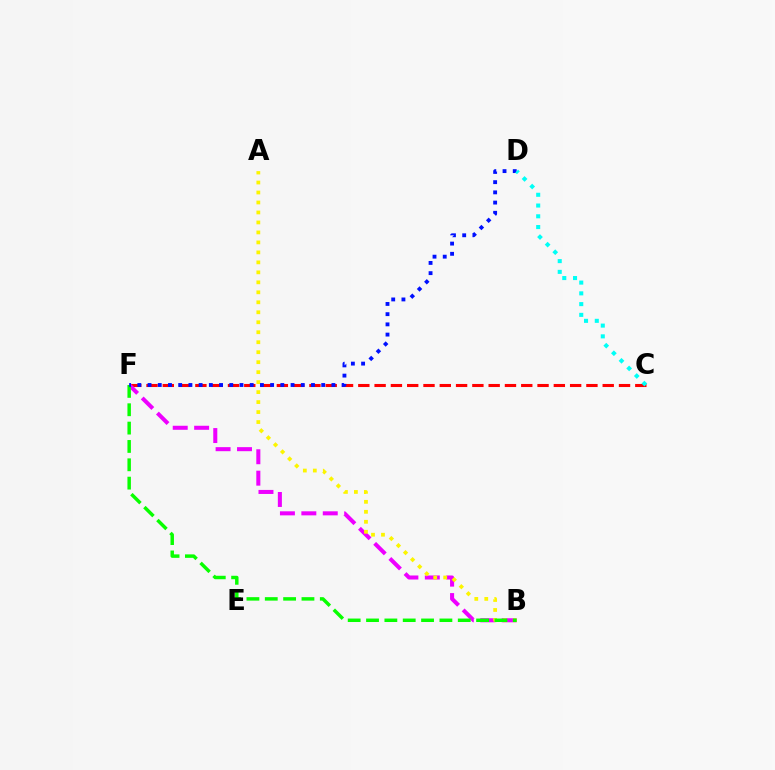{('C', 'F'): [{'color': '#ff0000', 'line_style': 'dashed', 'thickness': 2.21}], ('B', 'F'): [{'color': '#ee00ff', 'line_style': 'dashed', 'thickness': 2.91}, {'color': '#08ff00', 'line_style': 'dashed', 'thickness': 2.49}], ('A', 'B'): [{'color': '#fcf500', 'line_style': 'dotted', 'thickness': 2.71}], ('D', 'F'): [{'color': '#0010ff', 'line_style': 'dotted', 'thickness': 2.78}], ('C', 'D'): [{'color': '#00fff6', 'line_style': 'dotted', 'thickness': 2.92}]}